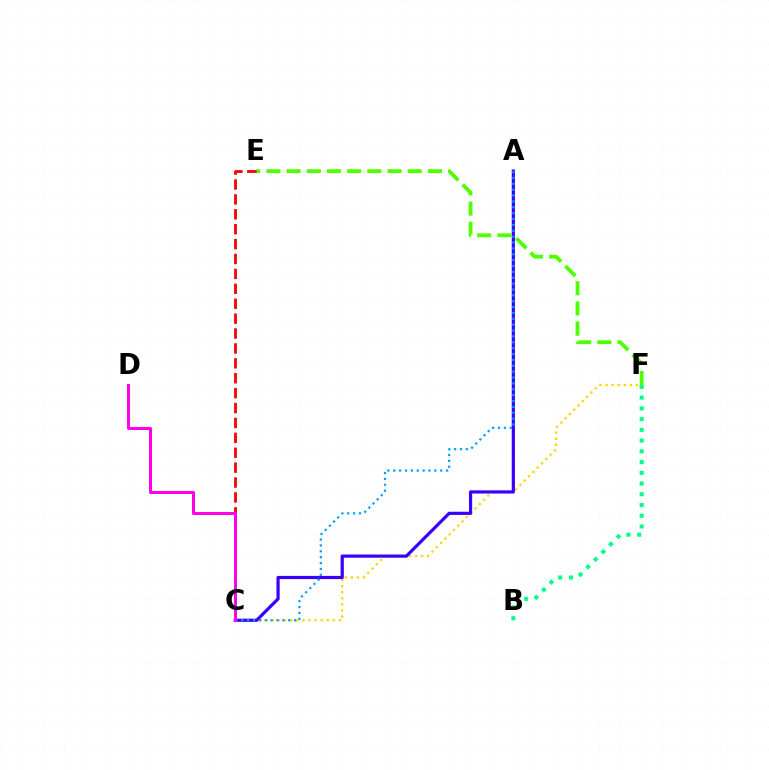{('C', 'F'): [{'color': '#ffd500', 'line_style': 'dotted', 'thickness': 1.65}], ('A', 'C'): [{'color': '#3700ff', 'line_style': 'solid', 'thickness': 2.3}, {'color': '#009eff', 'line_style': 'dotted', 'thickness': 1.59}], ('B', 'F'): [{'color': '#00ff86', 'line_style': 'dotted', 'thickness': 2.92}], ('C', 'E'): [{'color': '#ff0000', 'line_style': 'dashed', 'thickness': 2.02}], ('E', 'F'): [{'color': '#4fff00', 'line_style': 'dashed', 'thickness': 2.74}], ('C', 'D'): [{'color': '#ff00ed', 'line_style': 'solid', 'thickness': 2.15}]}